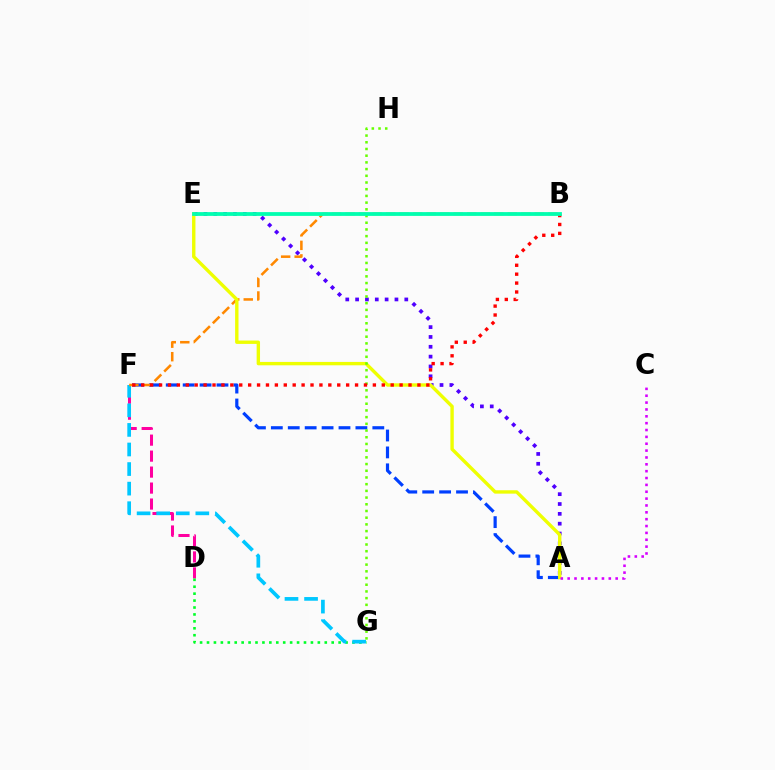{('D', 'F'): [{'color': '#ff00a0', 'line_style': 'dashed', 'thickness': 2.17}], ('A', 'F'): [{'color': '#003fff', 'line_style': 'dashed', 'thickness': 2.3}], ('D', 'G'): [{'color': '#00ff27', 'line_style': 'dotted', 'thickness': 1.88}], ('F', 'G'): [{'color': '#00c7ff', 'line_style': 'dashed', 'thickness': 2.66}], ('A', 'E'): [{'color': '#4f00ff', 'line_style': 'dotted', 'thickness': 2.67}, {'color': '#eeff00', 'line_style': 'solid', 'thickness': 2.43}], ('B', 'F'): [{'color': '#ff8800', 'line_style': 'dashed', 'thickness': 1.84}, {'color': '#ff0000', 'line_style': 'dotted', 'thickness': 2.42}], ('A', 'C'): [{'color': '#d600ff', 'line_style': 'dotted', 'thickness': 1.86}], ('G', 'H'): [{'color': '#66ff00', 'line_style': 'dotted', 'thickness': 1.82}], ('B', 'E'): [{'color': '#00ffaf', 'line_style': 'solid', 'thickness': 2.72}]}